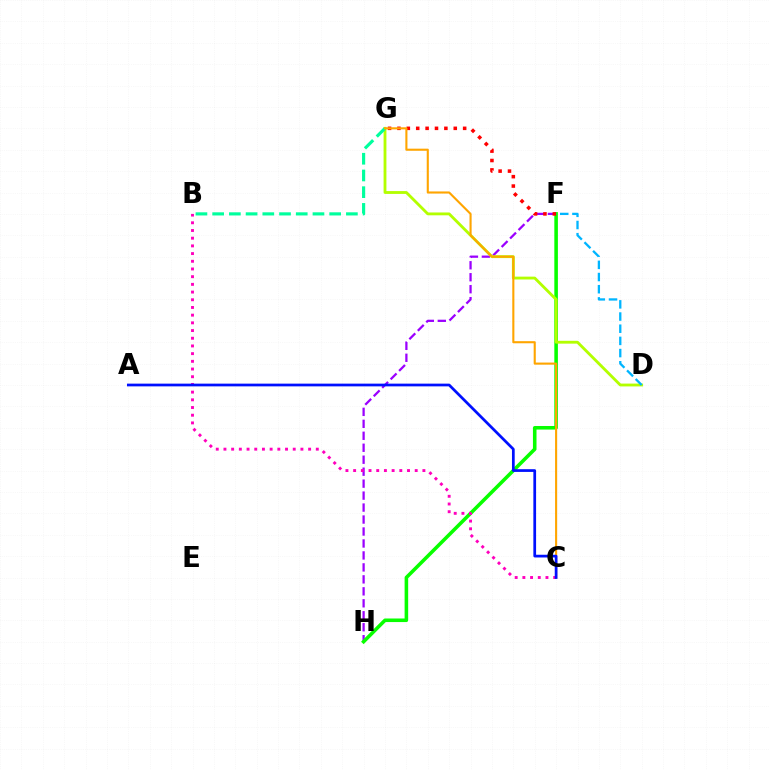{('F', 'H'): [{'color': '#9b00ff', 'line_style': 'dashed', 'thickness': 1.63}, {'color': '#08ff00', 'line_style': 'solid', 'thickness': 2.57}], ('F', 'G'): [{'color': '#ff0000', 'line_style': 'dotted', 'thickness': 2.55}], ('B', 'C'): [{'color': '#ff00bd', 'line_style': 'dotted', 'thickness': 2.09}], ('D', 'G'): [{'color': '#b3ff00', 'line_style': 'solid', 'thickness': 2.04}], ('B', 'G'): [{'color': '#00ff9d', 'line_style': 'dashed', 'thickness': 2.27}], ('C', 'G'): [{'color': '#ffa500', 'line_style': 'solid', 'thickness': 1.52}], ('A', 'C'): [{'color': '#0010ff', 'line_style': 'solid', 'thickness': 1.96}], ('D', 'F'): [{'color': '#00b5ff', 'line_style': 'dashed', 'thickness': 1.65}]}